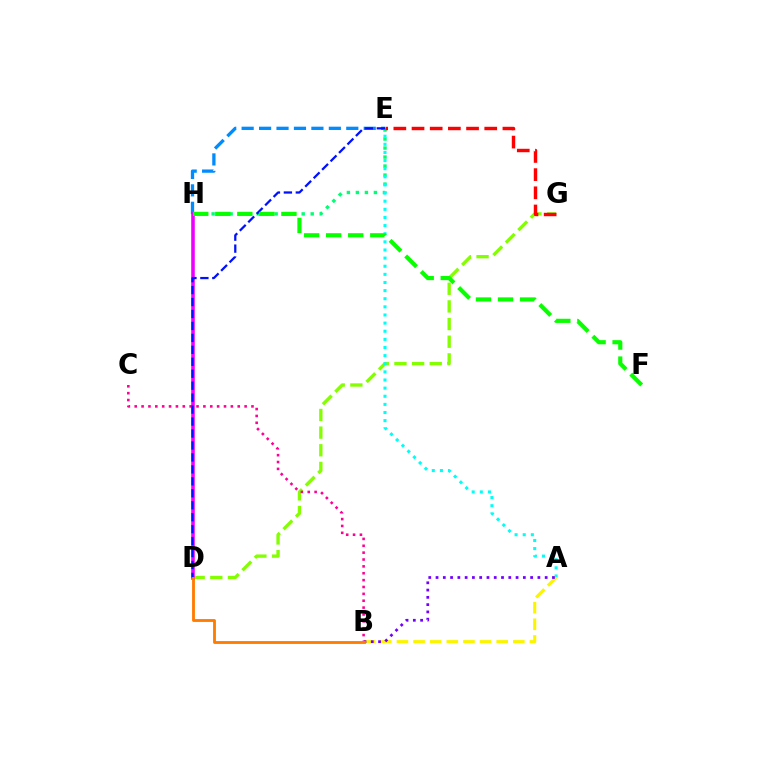{('D', 'G'): [{'color': '#84ff00', 'line_style': 'dashed', 'thickness': 2.4}], ('E', 'H'): [{'color': '#00ff74', 'line_style': 'dotted', 'thickness': 2.45}, {'color': '#008cff', 'line_style': 'dashed', 'thickness': 2.37}], ('A', 'E'): [{'color': '#00fff6', 'line_style': 'dotted', 'thickness': 2.21}], ('A', 'B'): [{'color': '#fcf500', 'line_style': 'dashed', 'thickness': 2.26}, {'color': '#7200ff', 'line_style': 'dotted', 'thickness': 1.98}], ('E', 'G'): [{'color': '#ff0000', 'line_style': 'dashed', 'thickness': 2.47}], ('D', 'H'): [{'color': '#ee00ff', 'line_style': 'solid', 'thickness': 2.57}], ('B', 'C'): [{'color': '#ff0094', 'line_style': 'dotted', 'thickness': 1.87}], ('D', 'E'): [{'color': '#0010ff', 'line_style': 'dashed', 'thickness': 1.62}], ('B', 'D'): [{'color': '#ff7c00', 'line_style': 'solid', 'thickness': 2.04}], ('F', 'H'): [{'color': '#08ff00', 'line_style': 'dashed', 'thickness': 3.0}]}